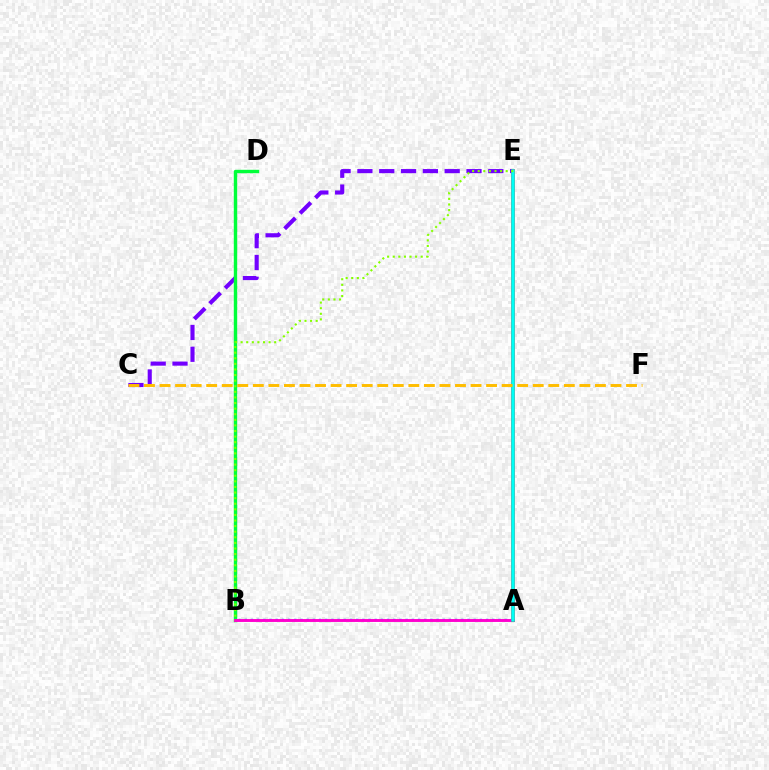{('A', 'B'): [{'color': '#004bff', 'line_style': 'dotted', 'thickness': 1.68}, {'color': '#ff00cf', 'line_style': 'solid', 'thickness': 2.1}], ('C', 'E'): [{'color': '#7200ff', 'line_style': 'dashed', 'thickness': 2.96}], ('B', 'D'): [{'color': '#00ff39', 'line_style': 'solid', 'thickness': 2.46}], ('A', 'E'): [{'color': '#ff0000', 'line_style': 'solid', 'thickness': 2.62}, {'color': '#00fff6', 'line_style': 'solid', 'thickness': 2.55}], ('C', 'F'): [{'color': '#ffbd00', 'line_style': 'dashed', 'thickness': 2.11}], ('B', 'E'): [{'color': '#84ff00', 'line_style': 'dotted', 'thickness': 1.52}]}